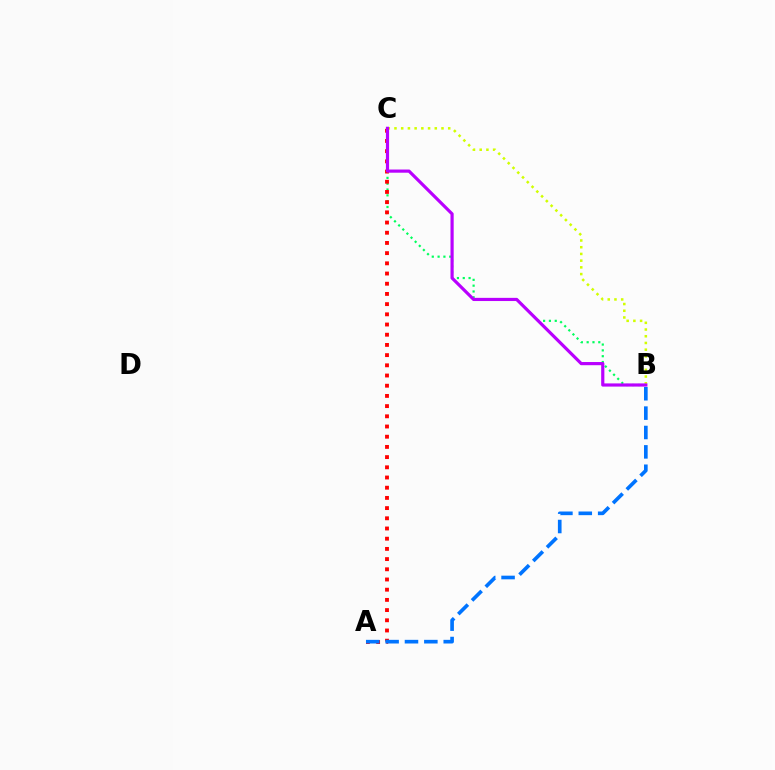{('B', 'C'): [{'color': '#00ff5c', 'line_style': 'dotted', 'thickness': 1.58}, {'color': '#d1ff00', 'line_style': 'dotted', 'thickness': 1.82}, {'color': '#b900ff', 'line_style': 'solid', 'thickness': 2.29}], ('A', 'C'): [{'color': '#ff0000', 'line_style': 'dotted', 'thickness': 2.77}], ('A', 'B'): [{'color': '#0074ff', 'line_style': 'dashed', 'thickness': 2.63}]}